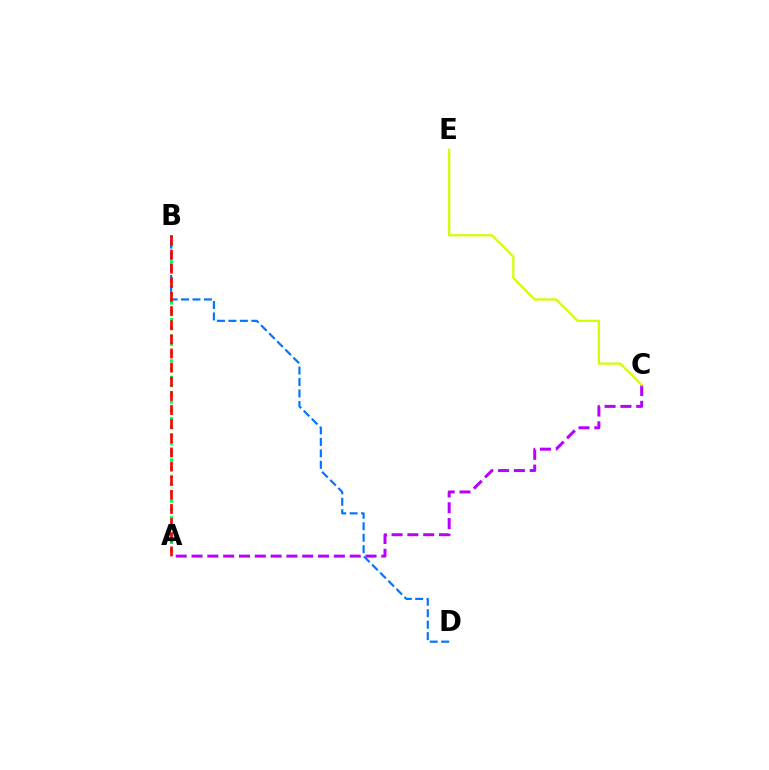{('A', 'C'): [{'color': '#b900ff', 'line_style': 'dashed', 'thickness': 2.15}], ('A', 'B'): [{'color': '#00ff5c', 'line_style': 'dotted', 'thickness': 2.24}, {'color': '#ff0000', 'line_style': 'dashed', 'thickness': 1.92}], ('B', 'D'): [{'color': '#0074ff', 'line_style': 'dashed', 'thickness': 1.56}], ('C', 'E'): [{'color': '#d1ff00', 'line_style': 'solid', 'thickness': 1.62}]}